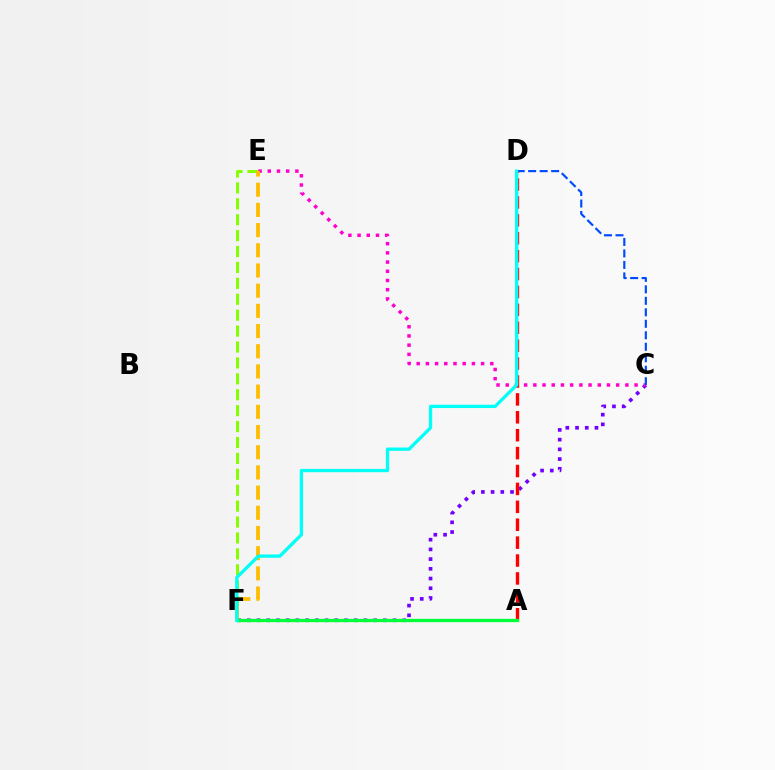{('C', 'F'): [{'color': '#7200ff', 'line_style': 'dotted', 'thickness': 2.64}], ('E', 'F'): [{'color': '#84ff00', 'line_style': 'dashed', 'thickness': 2.16}, {'color': '#ffbd00', 'line_style': 'dashed', 'thickness': 2.74}], ('C', 'E'): [{'color': '#ff00cf', 'line_style': 'dotted', 'thickness': 2.5}], ('C', 'D'): [{'color': '#004bff', 'line_style': 'dashed', 'thickness': 1.56}], ('A', 'D'): [{'color': '#ff0000', 'line_style': 'dashed', 'thickness': 2.43}], ('A', 'F'): [{'color': '#00ff39', 'line_style': 'solid', 'thickness': 2.37}], ('D', 'F'): [{'color': '#00fff6', 'line_style': 'solid', 'thickness': 2.37}]}